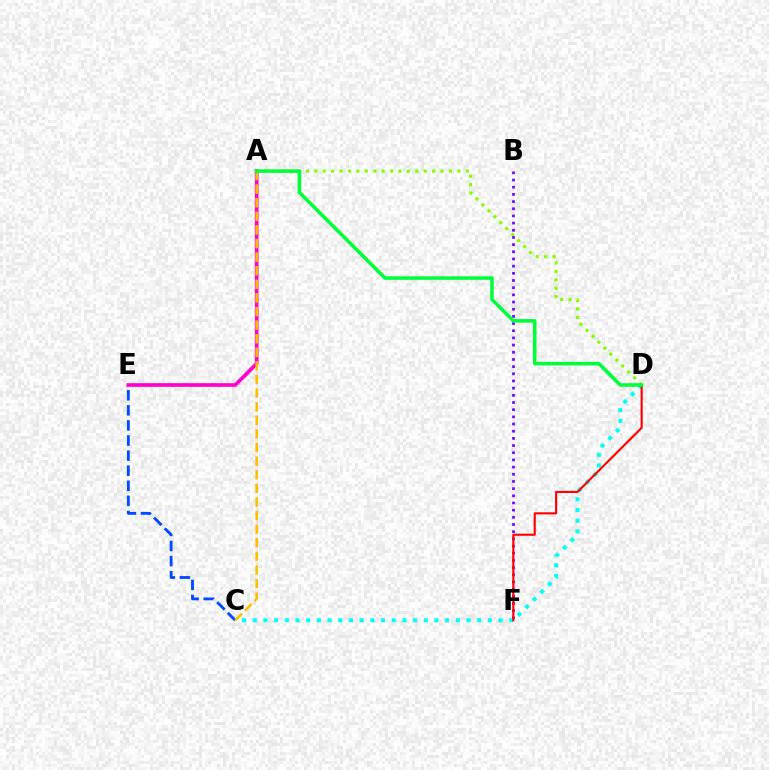{('A', 'D'): [{'color': '#84ff00', 'line_style': 'dotted', 'thickness': 2.29}, {'color': '#00ff39', 'line_style': 'solid', 'thickness': 2.54}], ('C', 'D'): [{'color': '#00fff6', 'line_style': 'dotted', 'thickness': 2.9}], ('C', 'E'): [{'color': '#004bff', 'line_style': 'dashed', 'thickness': 2.05}], ('B', 'F'): [{'color': '#7200ff', 'line_style': 'dotted', 'thickness': 1.95}], ('A', 'E'): [{'color': '#ff00cf', 'line_style': 'solid', 'thickness': 2.64}], ('D', 'F'): [{'color': '#ff0000', 'line_style': 'solid', 'thickness': 1.53}], ('A', 'C'): [{'color': '#ffbd00', 'line_style': 'dashed', 'thickness': 1.85}]}